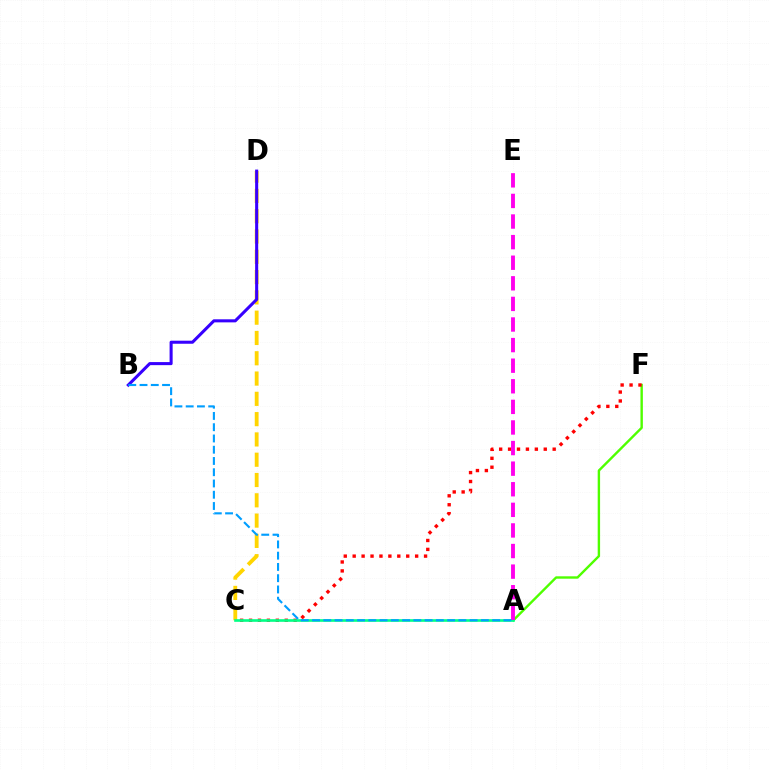{('A', 'F'): [{'color': '#4fff00', 'line_style': 'solid', 'thickness': 1.73}], ('C', 'D'): [{'color': '#ffd500', 'line_style': 'dashed', 'thickness': 2.76}], ('B', 'D'): [{'color': '#3700ff', 'line_style': 'solid', 'thickness': 2.2}], ('C', 'F'): [{'color': '#ff0000', 'line_style': 'dotted', 'thickness': 2.42}], ('A', 'C'): [{'color': '#00ff86', 'line_style': 'solid', 'thickness': 1.9}], ('A', 'E'): [{'color': '#ff00ed', 'line_style': 'dashed', 'thickness': 2.8}], ('A', 'B'): [{'color': '#009eff', 'line_style': 'dashed', 'thickness': 1.53}]}